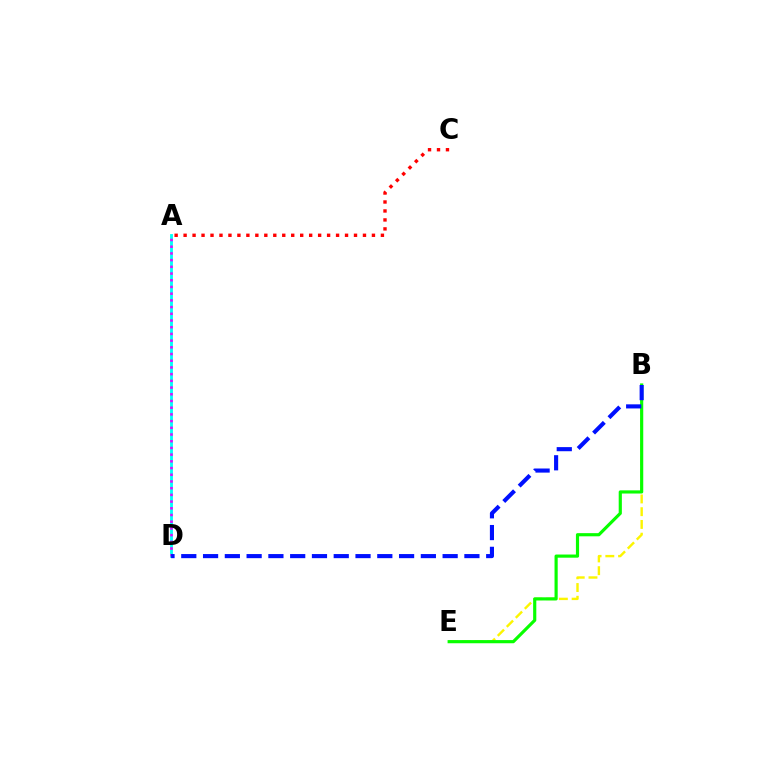{('A', 'D'): [{'color': '#00fff6', 'line_style': 'solid', 'thickness': 2.04}, {'color': '#ee00ff', 'line_style': 'dotted', 'thickness': 1.82}], ('B', 'E'): [{'color': '#fcf500', 'line_style': 'dashed', 'thickness': 1.73}, {'color': '#08ff00', 'line_style': 'solid', 'thickness': 2.28}], ('B', 'D'): [{'color': '#0010ff', 'line_style': 'dashed', 'thickness': 2.96}], ('A', 'C'): [{'color': '#ff0000', 'line_style': 'dotted', 'thickness': 2.44}]}